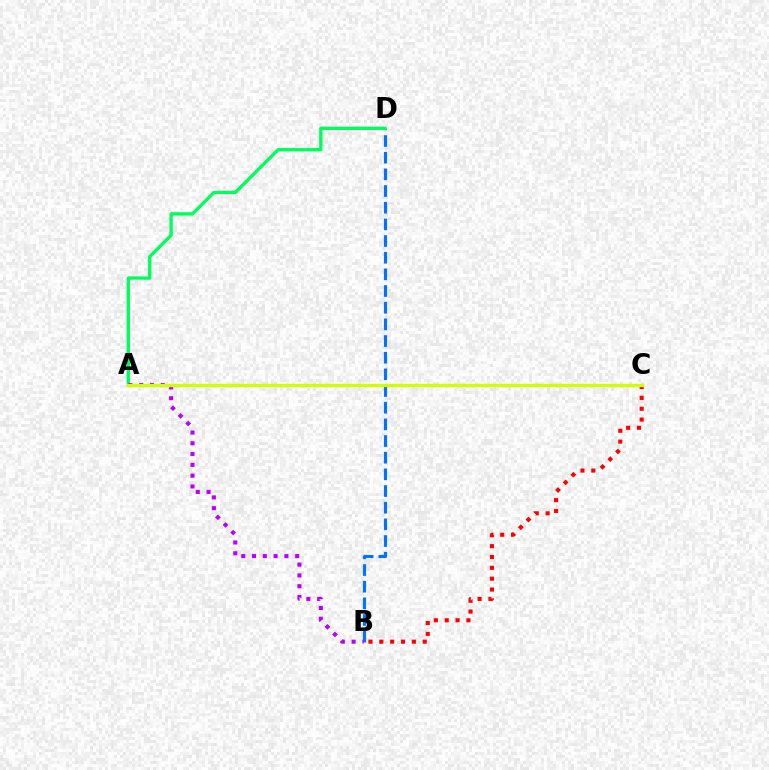{('B', 'D'): [{'color': '#0074ff', 'line_style': 'dashed', 'thickness': 2.26}], ('A', 'D'): [{'color': '#00ff5c', 'line_style': 'solid', 'thickness': 2.39}], ('B', 'C'): [{'color': '#ff0000', 'line_style': 'dotted', 'thickness': 2.95}], ('A', 'B'): [{'color': '#b900ff', 'line_style': 'dotted', 'thickness': 2.93}], ('A', 'C'): [{'color': '#d1ff00', 'line_style': 'solid', 'thickness': 2.4}]}